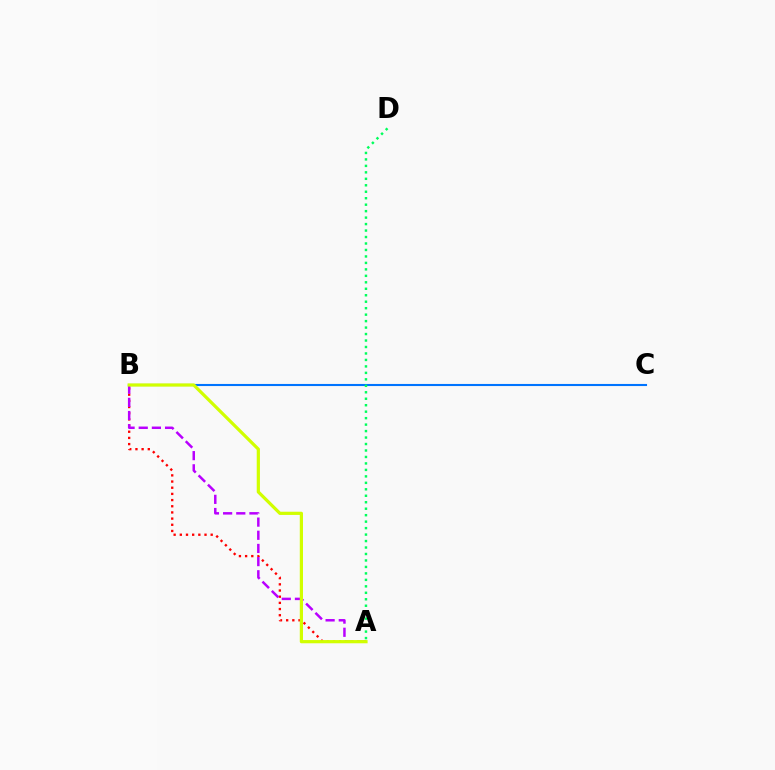{('B', 'C'): [{'color': '#0074ff', 'line_style': 'solid', 'thickness': 1.51}], ('A', 'B'): [{'color': '#ff0000', 'line_style': 'dotted', 'thickness': 1.68}, {'color': '#b900ff', 'line_style': 'dashed', 'thickness': 1.79}, {'color': '#d1ff00', 'line_style': 'solid', 'thickness': 2.31}], ('A', 'D'): [{'color': '#00ff5c', 'line_style': 'dotted', 'thickness': 1.76}]}